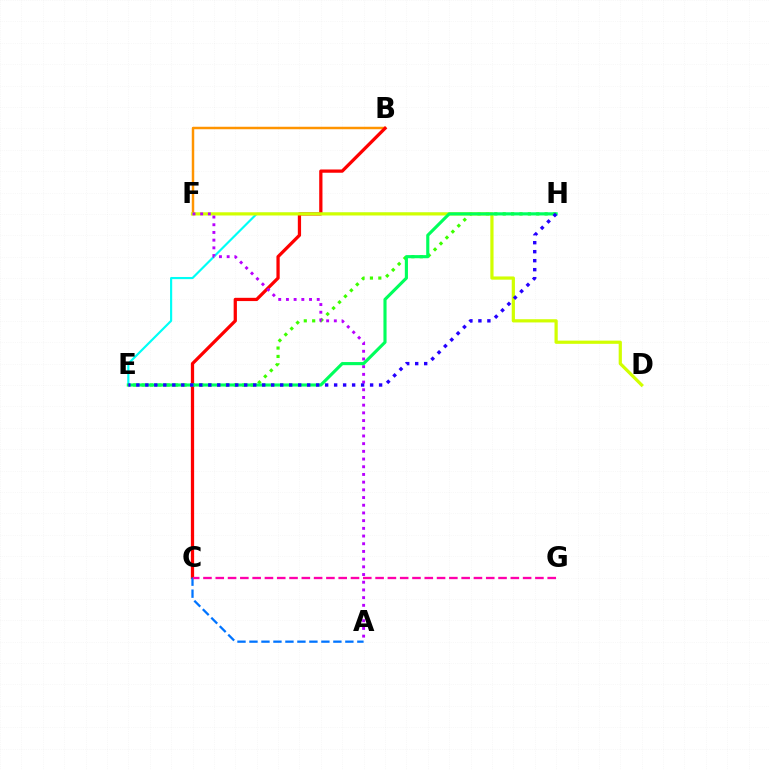{('B', 'F'): [{'color': '#ff9400', 'line_style': 'solid', 'thickness': 1.78}], ('B', 'C'): [{'color': '#ff0000', 'line_style': 'solid', 'thickness': 2.34}], ('E', 'H'): [{'color': '#00fff6', 'line_style': 'solid', 'thickness': 1.55}, {'color': '#3dff00', 'line_style': 'dotted', 'thickness': 2.28}, {'color': '#00ff5c', 'line_style': 'solid', 'thickness': 2.25}, {'color': '#2500ff', 'line_style': 'dotted', 'thickness': 2.44}], ('D', 'F'): [{'color': '#d1ff00', 'line_style': 'solid', 'thickness': 2.31}], ('A', 'F'): [{'color': '#b900ff', 'line_style': 'dotted', 'thickness': 2.09}], ('A', 'C'): [{'color': '#0074ff', 'line_style': 'dashed', 'thickness': 1.63}], ('C', 'G'): [{'color': '#ff00ac', 'line_style': 'dashed', 'thickness': 1.67}]}